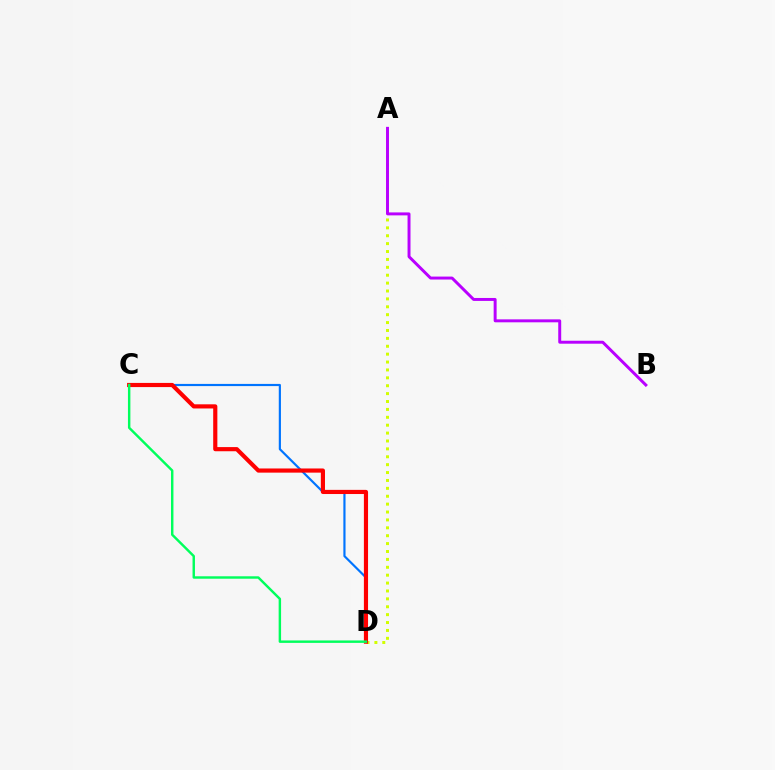{('C', 'D'): [{'color': '#0074ff', 'line_style': 'solid', 'thickness': 1.56}, {'color': '#ff0000', 'line_style': 'solid', 'thickness': 2.99}, {'color': '#00ff5c', 'line_style': 'solid', 'thickness': 1.75}], ('A', 'D'): [{'color': '#d1ff00', 'line_style': 'dotted', 'thickness': 2.14}], ('A', 'B'): [{'color': '#b900ff', 'line_style': 'solid', 'thickness': 2.13}]}